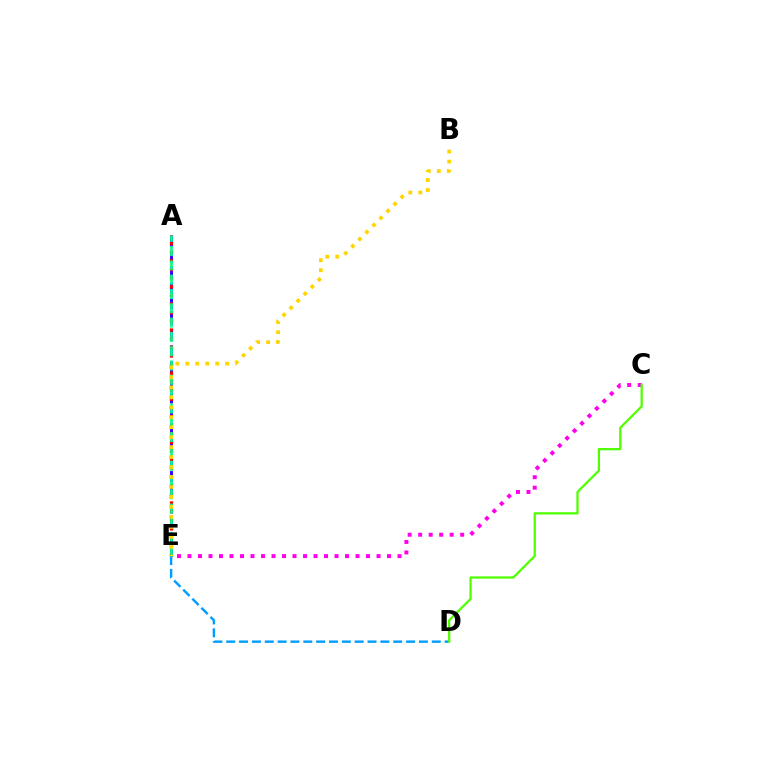{('A', 'E'): [{'color': '#3700ff', 'line_style': 'dashed', 'thickness': 2.13}, {'color': '#ff0000', 'line_style': 'dotted', 'thickness': 2.35}, {'color': '#00ff86', 'line_style': 'dashed', 'thickness': 1.94}], ('D', 'E'): [{'color': '#009eff', 'line_style': 'dashed', 'thickness': 1.75}], ('C', 'E'): [{'color': '#ff00ed', 'line_style': 'dotted', 'thickness': 2.85}], ('C', 'D'): [{'color': '#4fff00', 'line_style': 'solid', 'thickness': 1.62}], ('B', 'E'): [{'color': '#ffd500', 'line_style': 'dotted', 'thickness': 2.71}]}